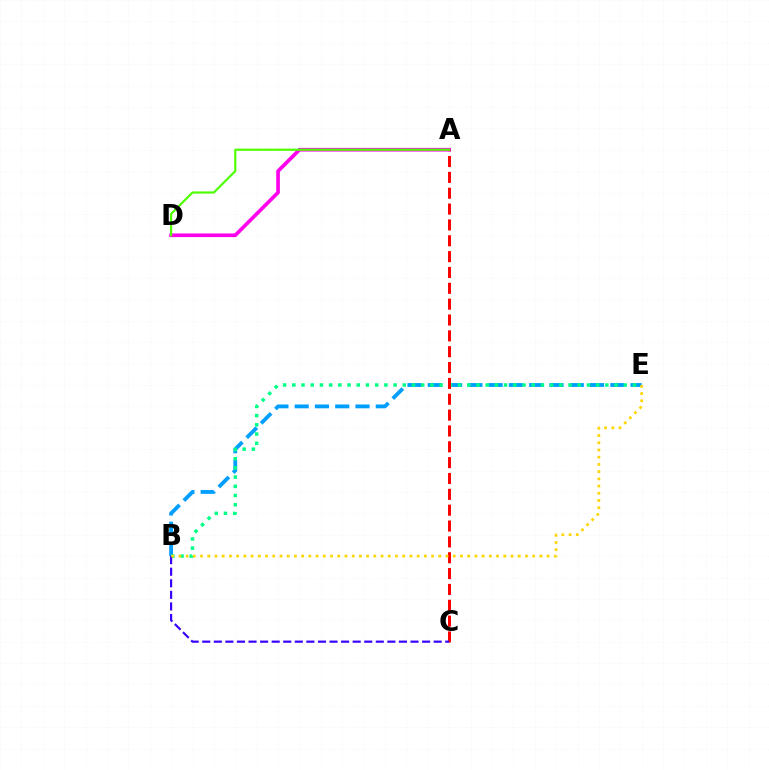{('B', 'E'): [{'color': '#009eff', 'line_style': 'dashed', 'thickness': 2.76}, {'color': '#00ff86', 'line_style': 'dotted', 'thickness': 2.5}, {'color': '#ffd500', 'line_style': 'dotted', 'thickness': 1.96}], ('A', 'D'): [{'color': '#ff00ed', 'line_style': 'solid', 'thickness': 2.65}, {'color': '#4fff00', 'line_style': 'solid', 'thickness': 1.57}], ('A', 'C'): [{'color': '#ff0000', 'line_style': 'dashed', 'thickness': 2.15}], ('B', 'C'): [{'color': '#3700ff', 'line_style': 'dashed', 'thickness': 1.57}]}